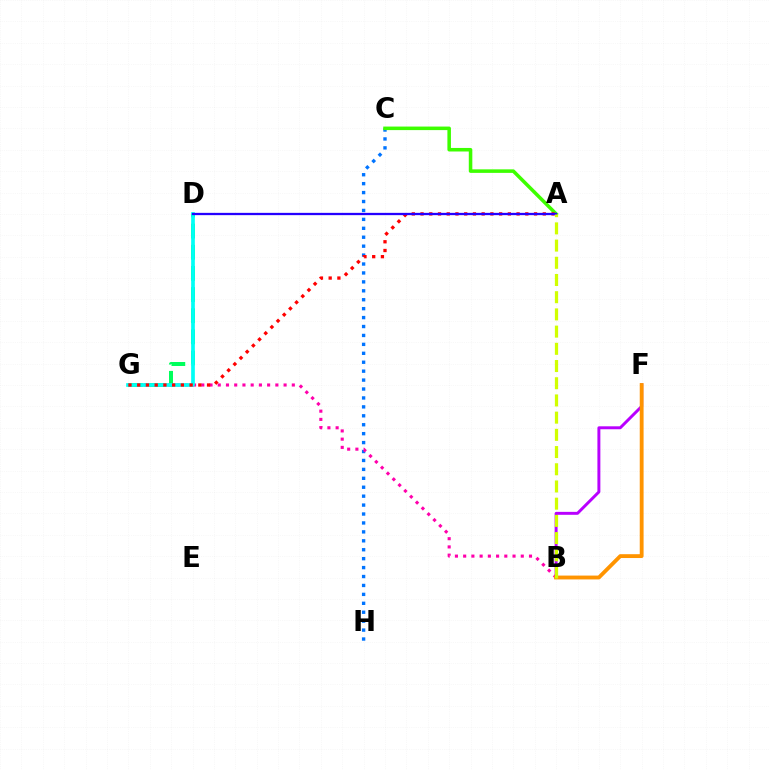{('C', 'H'): [{'color': '#0074ff', 'line_style': 'dotted', 'thickness': 2.43}], ('B', 'F'): [{'color': '#b900ff', 'line_style': 'solid', 'thickness': 2.12}, {'color': '#ff9400', 'line_style': 'solid', 'thickness': 2.77}], ('B', 'G'): [{'color': '#ff00ac', 'line_style': 'dotted', 'thickness': 2.24}], ('D', 'G'): [{'color': '#00ff5c', 'line_style': 'dashed', 'thickness': 2.87}, {'color': '#00fff6', 'line_style': 'solid', 'thickness': 2.66}], ('A', 'C'): [{'color': '#3dff00', 'line_style': 'solid', 'thickness': 2.55}], ('A', 'G'): [{'color': '#ff0000', 'line_style': 'dotted', 'thickness': 2.37}], ('A', 'D'): [{'color': '#2500ff', 'line_style': 'solid', 'thickness': 1.65}], ('A', 'B'): [{'color': '#d1ff00', 'line_style': 'dashed', 'thickness': 2.34}]}